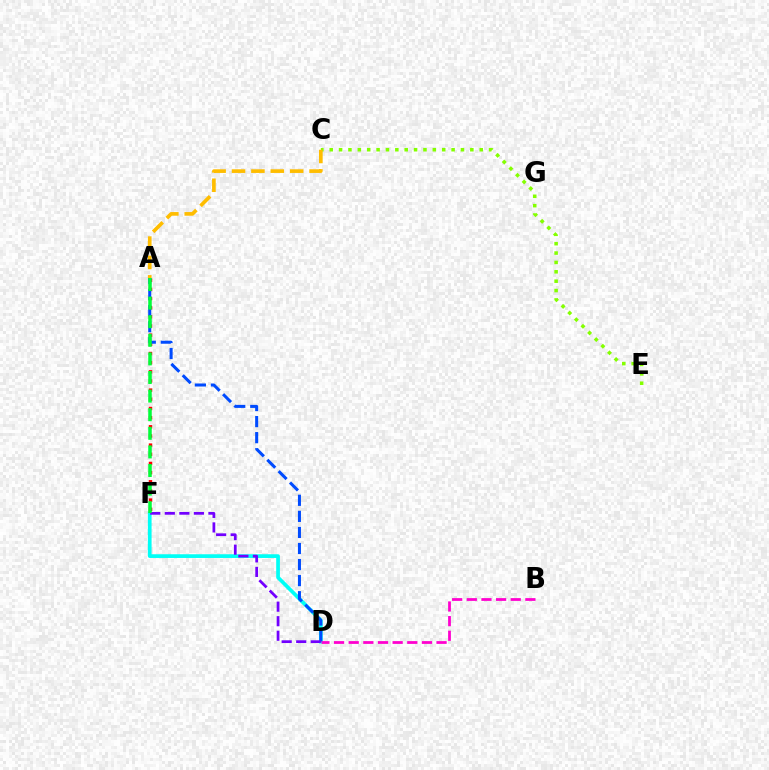{('A', 'F'): [{'color': '#ff0000', 'line_style': 'dotted', 'thickness': 2.49}, {'color': '#00ff39', 'line_style': 'dashed', 'thickness': 2.53}], ('C', 'E'): [{'color': '#84ff00', 'line_style': 'dotted', 'thickness': 2.55}], ('D', 'F'): [{'color': '#00fff6', 'line_style': 'solid', 'thickness': 2.67}, {'color': '#7200ff', 'line_style': 'dashed', 'thickness': 1.98}], ('A', 'D'): [{'color': '#004bff', 'line_style': 'dashed', 'thickness': 2.18}], ('B', 'D'): [{'color': '#ff00cf', 'line_style': 'dashed', 'thickness': 1.99}], ('A', 'C'): [{'color': '#ffbd00', 'line_style': 'dashed', 'thickness': 2.63}]}